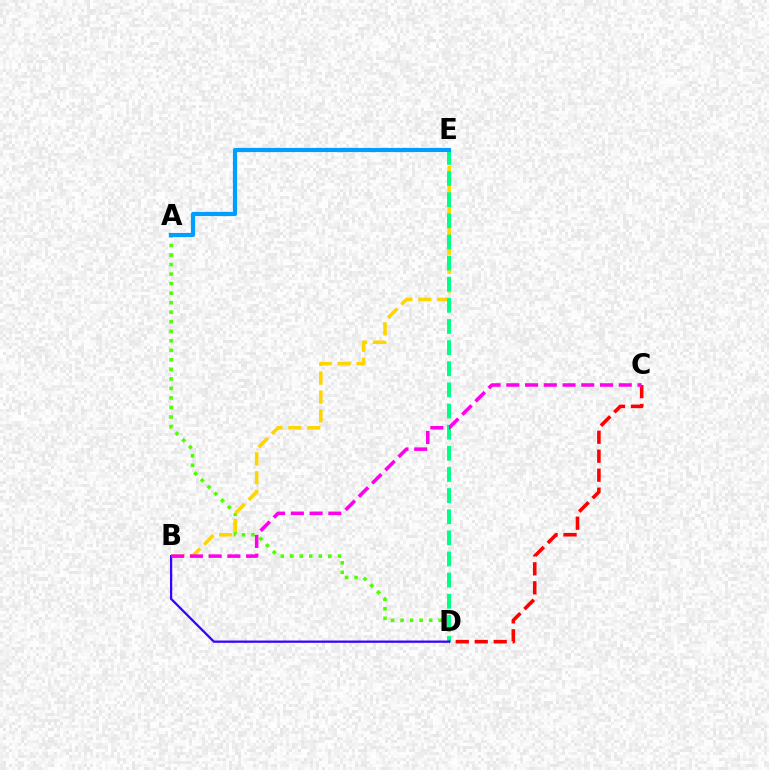{('A', 'D'): [{'color': '#4fff00', 'line_style': 'dotted', 'thickness': 2.59}], ('B', 'E'): [{'color': '#ffd500', 'line_style': 'dashed', 'thickness': 2.57}], ('D', 'E'): [{'color': '#00ff86', 'line_style': 'dashed', 'thickness': 2.87}], ('C', 'D'): [{'color': '#ff0000', 'line_style': 'dashed', 'thickness': 2.58}], ('B', 'D'): [{'color': '#3700ff', 'line_style': 'solid', 'thickness': 1.62}], ('B', 'C'): [{'color': '#ff00ed', 'line_style': 'dashed', 'thickness': 2.55}], ('A', 'E'): [{'color': '#009eff', 'line_style': 'solid', 'thickness': 3.0}]}